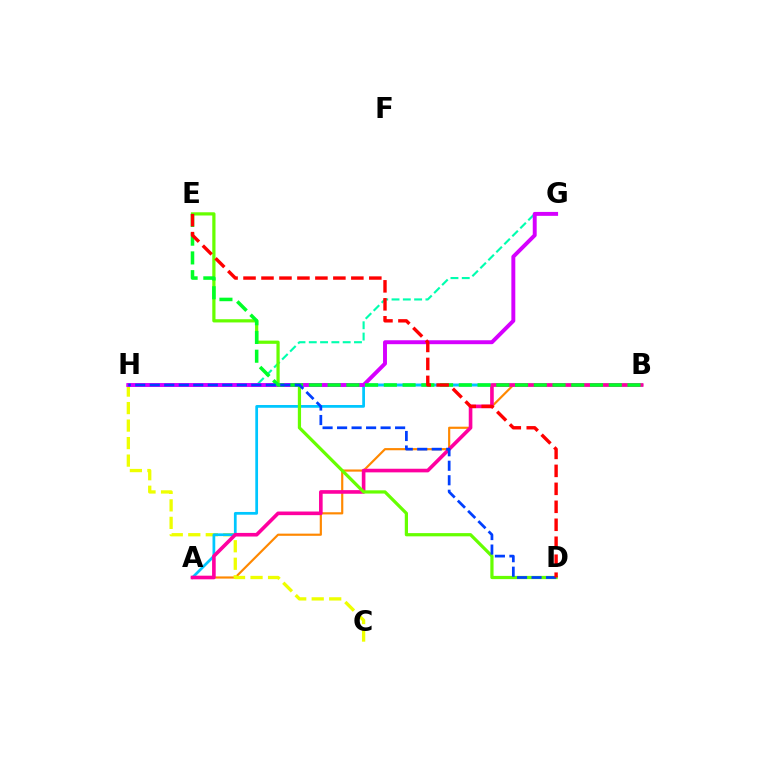{('B', 'H'): [{'color': '#4f00ff', 'line_style': 'solid', 'thickness': 1.64}], ('A', 'B'): [{'color': '#ff8800', 'line_style': 'solid', 'thickness': 1.56}, {'color': '#00c7ff', 'line_style': 'solid', 'thickness': 1.98}, {'color': '#ff00a0', 'line_style': 'solid', 'thickness': 2.61}], ('C', 'H'): [{'color': '#eeff00', 'line_style': 'dashed', 'thickness': 2.38}], ('G', 'H'): [{'color': '#00ffaf', 'line_style': 'dashed', 'thickness': 1.53}, {'color': '#d600ff', 'line_style': 'solid', 'thickness': 2.83}], ('D', 'E'): [{'color': '#66ff00', 'line_style': 'solid', 'thickness': 2.32}, {'color': '#ff0000', 'line_style': 'dashed', 'thickness': 2.44}], ('B', 'E'): [{'color': '#00ff27', 'line_style': 'dashed', 'thickness': 2.55}], ('D', 'H'): [{'color': '#003fff', 'line_style': 'dashed', 'thickness': 1.97}]}